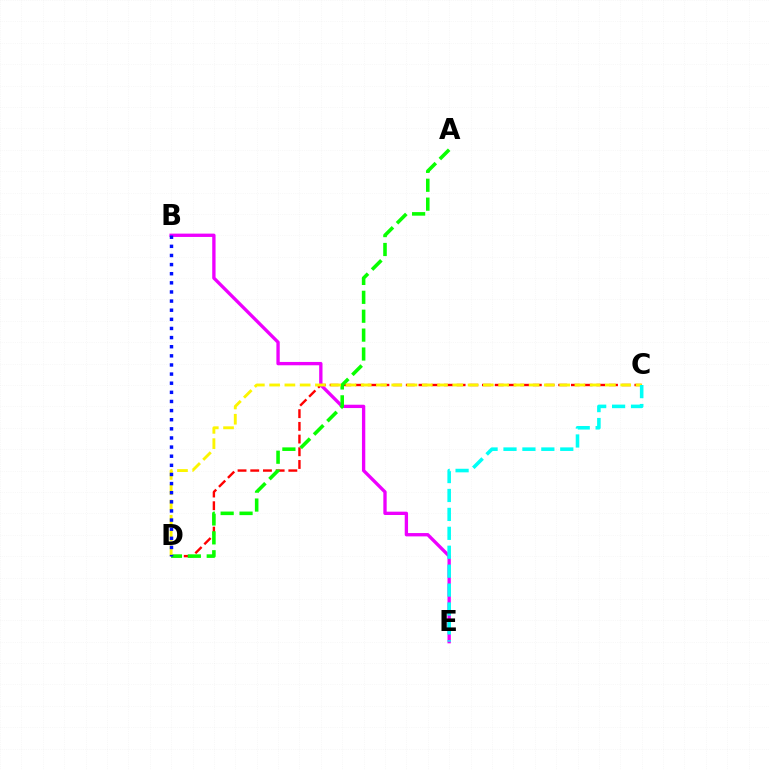{('C', 'D'): [{'color': '#ff0000', 'line_style': 'dashed', 'thickness': 1.73}, {'color': '#fcf500', 'line_style': 'dashed', 'thickness': 2.07}], ('B', 'E'): [{'color': '#ee00ff', 'line_style': 'solid', 'thickness': 2.4}], ('A', 'D'): [{'color': '#08ff00', 'line_style': 'dashed', 'thickness': 2.57}], ('C', 'E'): [{'color': '#00fff6', 'line_style': 'dashed', 'thickness': 2.57}], ('B', 'D'): [{'color': '#0010ff', 'line_style': 'dotted', 'thickness': 2.48}]}